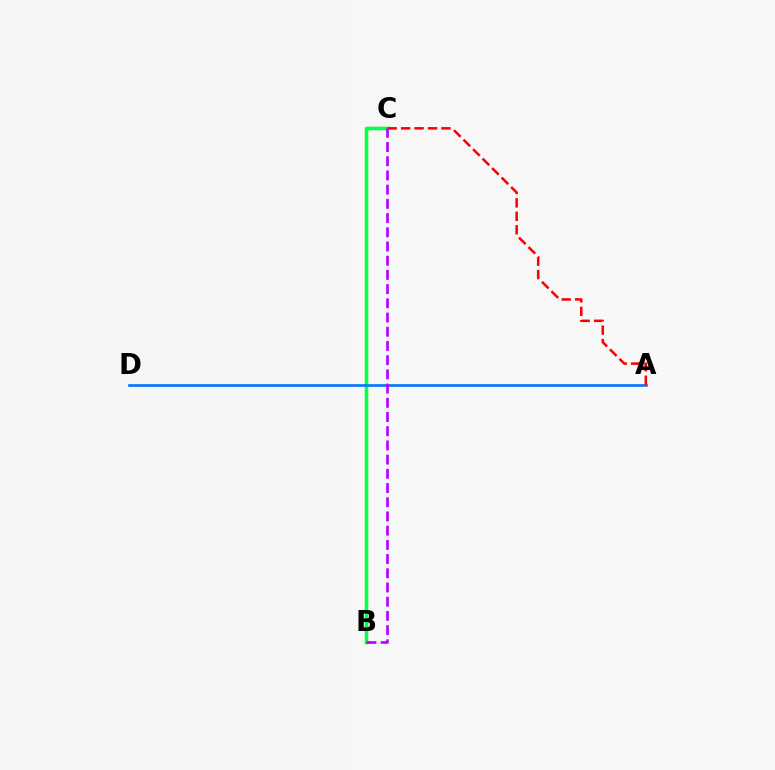{('B', 'C'): [{'color': '#d1ff00', 'line_style': 'solid', 'thickness': 2.41}, {'color': '#00ff5c', 'line_style': 'solid', 'thickness': 2.52}, {'color': '#b900ff', 'line_style': 'dashed', 'thickness': 1.93}], ('A', 'D'): [{'color': '#0074ff', 'line_style': 'solid', 'thickness': 1.89}], ('A', 'C'): [{'color': '#ff0000', 'line_style': 'dashed', 'thickness': 1.83}]}